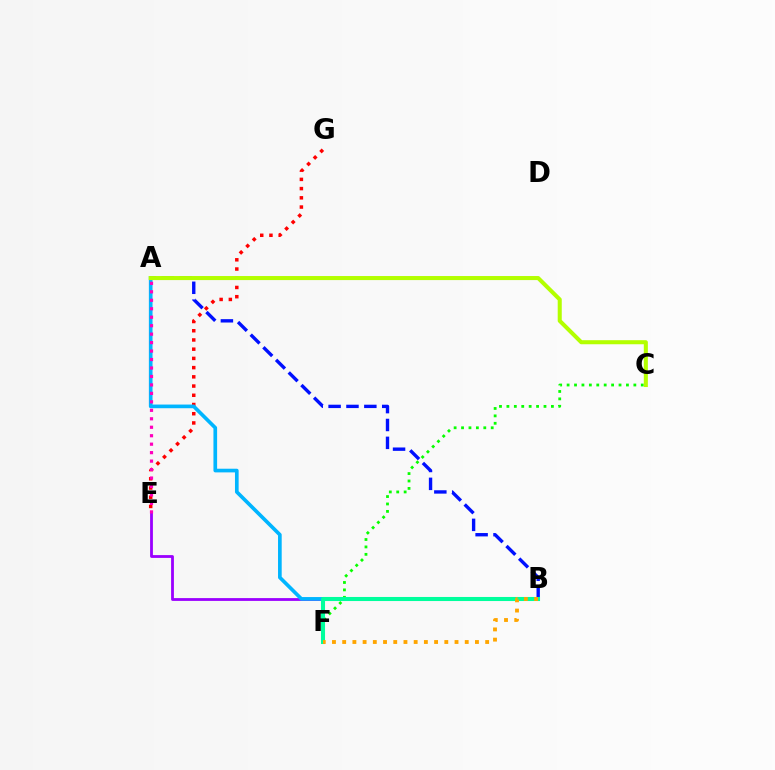{('E', 'G'): [{'color': '#ff0000', 'line_style': 'dotted', 'thickness': 2.51}], ('A', 'B'): [{'color': '#0010ff', 'line_style': 'dashed', 'thickness': 2.43}], ('B', 'E'): [{'color': '#9b00ff', 'line_style': 'solid', 'thickness': 2.02}], ('C', 'F'): [{'color': '#08ff00', 'line_style': 'dotted', 'thickness': 2.02}], ('A', 'F'): [{'color': '#00b5ff', 'line_style': 'solid', 'thickness': 2.64}], ('B', 'F'): [{'color': '#00ff9d', 'line_style': 'solid', 'thickness': 2.93}, {'color': '#ffa500', 'line_style': 'dotted', 'thickness': 2.77}], ('A', 'C'): [{'color': '#b3ff00', 'line_style': 'solid', 'thickness': 2.92}], ('A', 'E'): [{'color': '#ff00bd', 'line_style': 'dotted', 'thickness': 2.3}]}